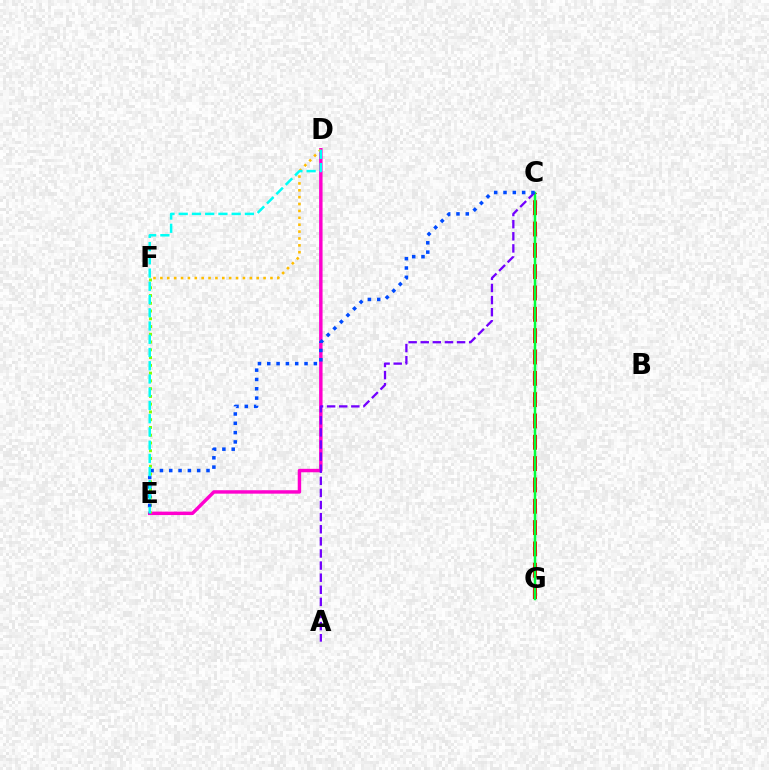{('D', 'E'): [{'color': '#ff00cf', 'line_style': 'solid', 'thickness': 2.48}, {'color': '#00fff6', 'line_style': 'dashed', 'thickness': 1.8}], ('C', 'G'): [{'color': '#ff0000', 'line_style': 'dashed', 'thickness': 2.9}, {'color': '#00ff39', 'line_style': 'solid', 'thickness': 1.79}], ('E', 'F'): [{'color': '#84ff00', 'line_style': 'dotted', 'thickness': 2.11}], ('D', 'F'): [{'color': '#ffbd00', 'line_style': 'dotted', 'thickness': 1.87}], ('A', 'C'): [{'color': '#7200ff', 'line_style': 'dashed', 'thickness': 1.64}], ('C', 'E'): [{'color': '#004bff', 'line_style': 'dotted', 'thickness': 2.53}]}